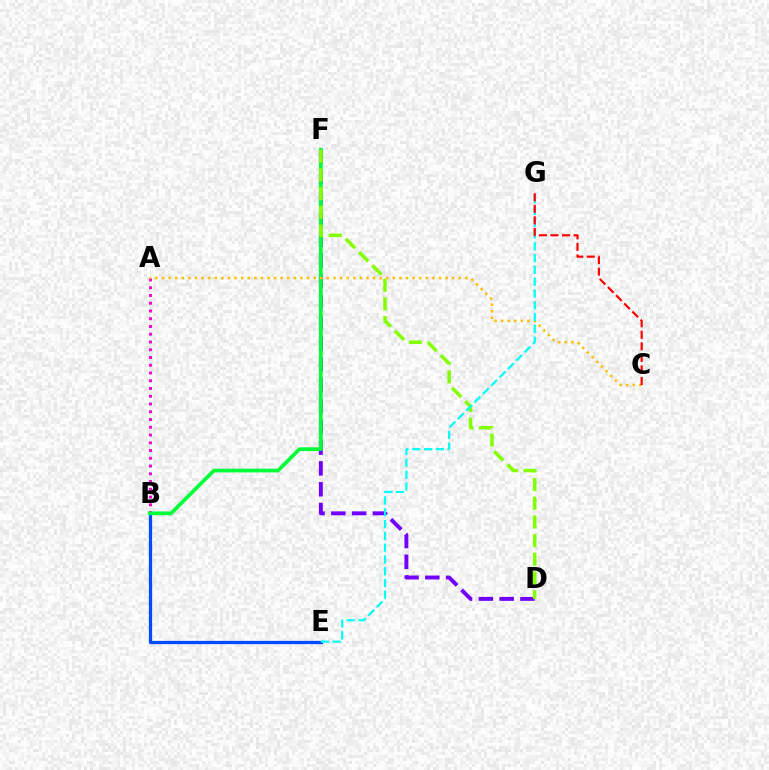{('B', 'E'): [{'color': '#004bff', 'line_style': 'solid', 'thickness': 2.35}], ('A', 'B'): [{'color': '#ff00cf', 'line_style': 'dotted', 'thickness': 2.11}], ('D', 'F'): [{'color': '#7200ff', 'line_style': 'dashed', 'thickness': 2.83}, {'color': '#84ff00', 'line_style': 'dashed', 'thickness': 2.54}], ('B', 'F'): [{'color': '#00ff39', 'line_style': 'solid', 'thickness': 2.68}], ('A', 'C'): [{'color': '#ffbd00', 'line_style': 'dotted', 'thickness': 1.79}], ('E', 'G'): [{'color': '#00fff6', 'line_style': 'dashed', 'thickness': 1.6}], ('C', 'G'): [{'color': '#ff0000', 'line_style': 'dashed', 'thickness': 1.57}]}